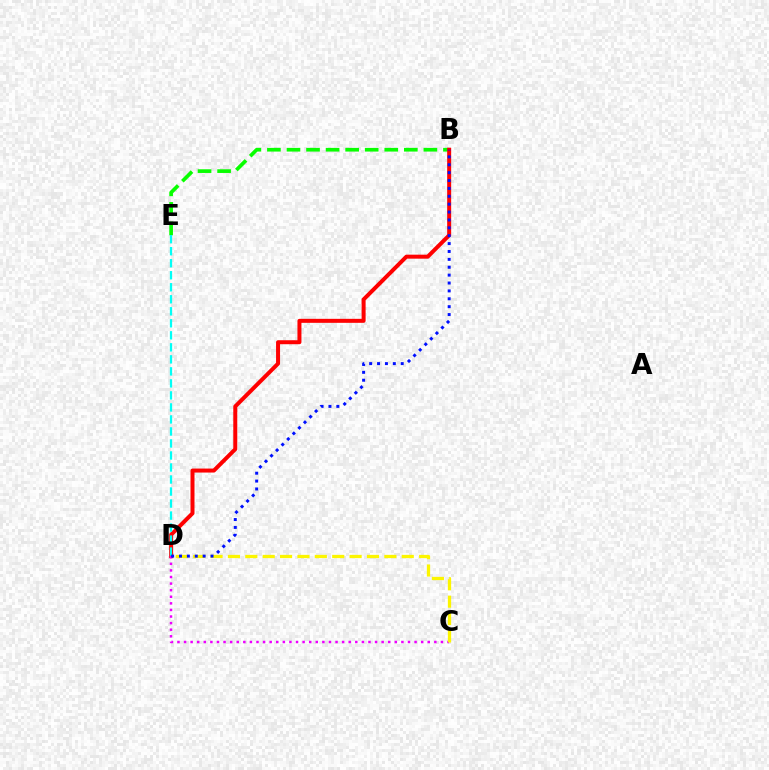{('B', 'E'): [{'color': '#08ff00', 'line_style': 'dashed', 'thickness': 2.66}], ('B', 'D'): [{'color': '#ff0000', 'line_style': 'solid', 'thickness': 2.87}, {'color': '#0010ff', 'line_style': 'dotted', 'thickness': 2.14}], ('C', 'D'): [{'color': '#ee00ff', 'line_style': 'dotted', 'thickness': 1.79}, {'color': '#fcf500', 'line_style': 'dashed', 'thickness': 2.36}], ('D', 'E'): [{'color': '#00fff6', 'line_style': 'dashed', 'thickness': 1.63}]}